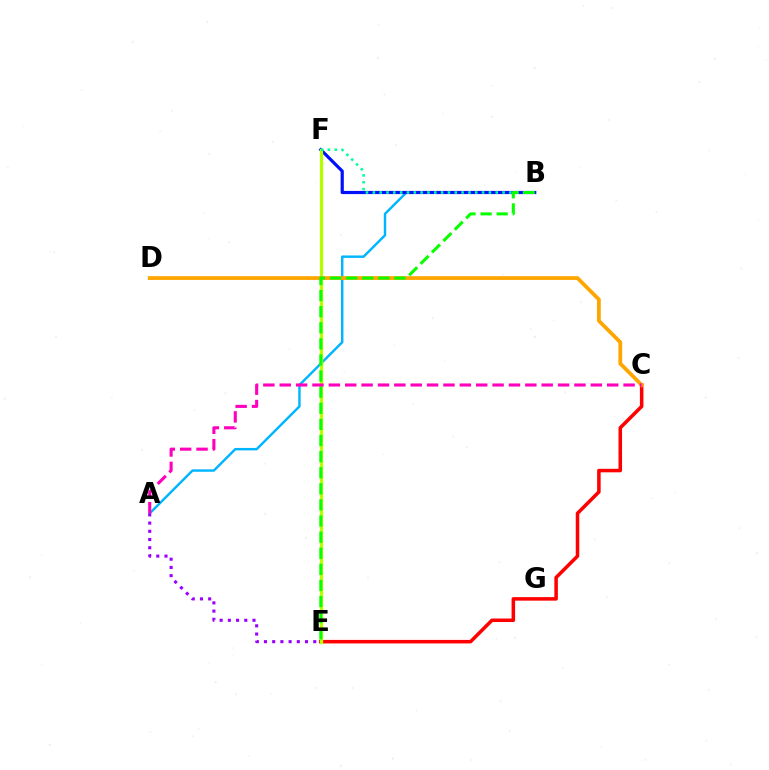{('C', 'E'): [{'color': '#ff0000', 'line_style': 'solid', 'thickness': 2.54}], ('A', 'B'): [{'color': '#00b5ff', 'line_style': 'solid', 'thickness': 1.75}], ('A', 'E'): [{'color': '#9b00ff', 'line_style': 'dotted', 'thickness': 2.23}], ('B', 'F'): [{'color': '#0010ff', 'line_style': 'solid', 'thickness': 2.29}, {'color': '#00ff9d', 'line_style': 'dotted', 'thickness': 1.86}], ('E', 'F'): [{'color': '#b3ff00', 'line_style': 'solid', 'thickness': 2.35}], ('C', 'D'): [{'color': '#ffa500', 'line_style': 'solid', 'thickness': 2.71}], ('B', 'E'): [{'color': '#08ff00', 'line_style': 'dashed', 'thickness': 2.19}], ('A', 'C'): [{'color': '#ff00bd', 'line_style': 'dashed', 'thickness': 2.22}]}